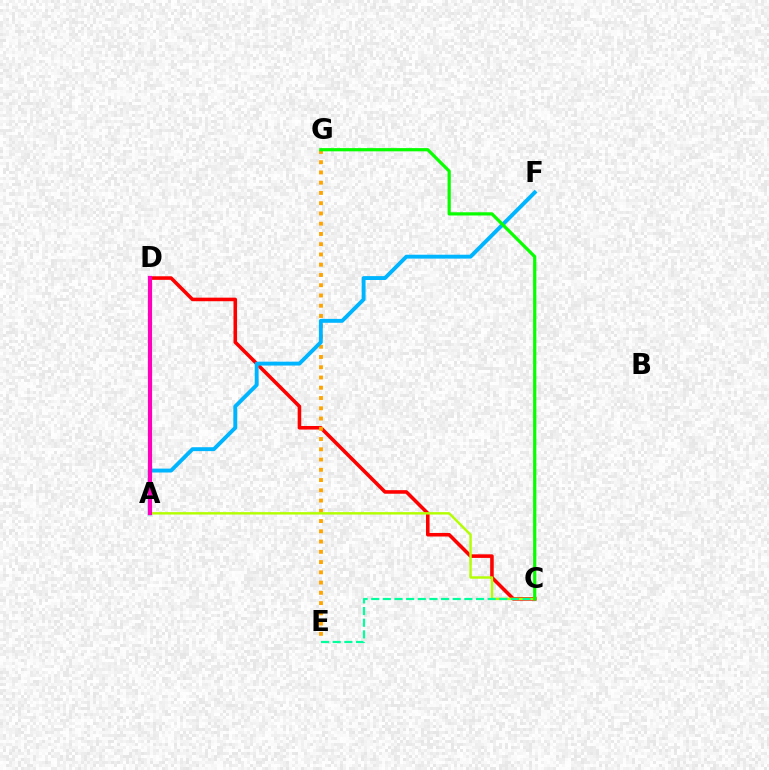{('A', 'D'): [{'color': '#9b00ff', 'line_style': 'solid', 'thickness': 1.74}, {'color': '#0010ff', 'line_style': 'dotted', 'thickness': 1.87}, {'color': '#ff00bd', 'line_style': 'solid', 'thickness': 3.0}], ('C', 'D'): [{'color': '#ff0000', 'line_style': 'solid', 'thickness': 2.57}], ('E', 'G'): [{'color': '#ffa500', 'line_style': 'dotted', 'thickness': 2.79}], ('A', 'C'): [{'color': '#b3ff00', 'line_style': 'solid', 'thickness': 1.74}], ('A', 'F'): [{'color': '#00b5ff', 'line_style': 'solid', 'thickness': 2.8}], ('C', 'E'): [{'color': '#00ff9d', 'line_style': 'dashed', 'thickness': 1.58}], ('C', 'G'): [{'color': '#08ff00', 'line_style': 'solid', 'thickness': 2.32}]}